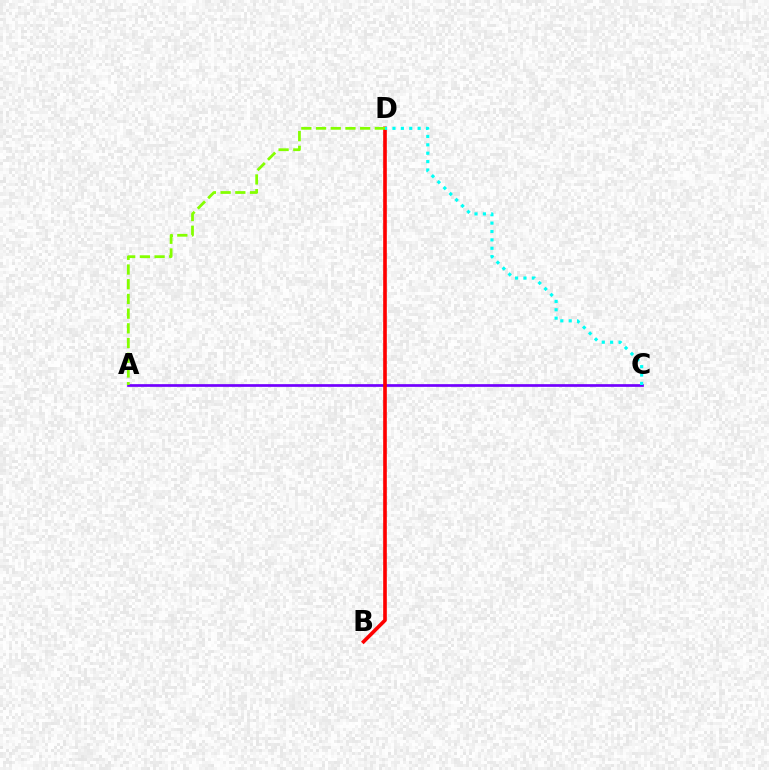{('A', 'C'): [{'color': '#7200ff', 'line_style': 'solid', 'thickness': 1.95}], ('B', 'D'): [{'color': '#ff0000', 'line_style': 'solid', 'thickness': 2.62}], ('A', 'D'): [{'color': '#84ff00', 'line_style': 'dashed', 'thickness': 2.0}], ('C', 'D'): [{'color': '#00fff6', 'line_style': 'dotted', 'thickness': 2.28}]}